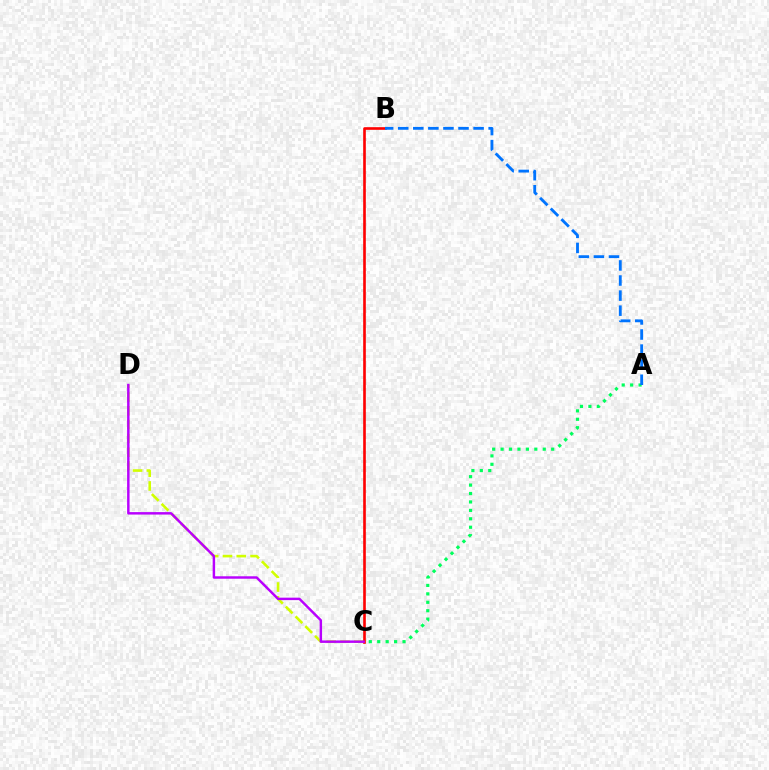{('C', 'D'): [{'color': '#d1ff00', 'line_style': 'dashed', 'thickness': 1.87}, {'color': '#b900ff', 'line_style': 'solid', 'thickness': 1.77}], ('A', 'C'): [{'color': '#00ff5c', 'line_style': 'dotted', 'thickness': 2.29}], ('B', 'C'): [{'color': '#ff0000', 'line_style': 'solid', 'thickness': 1.9}], ('A', 'B'): [{'color': '#0074ff', 'line_style': 'dashed', 'thickness': 2.05}]}